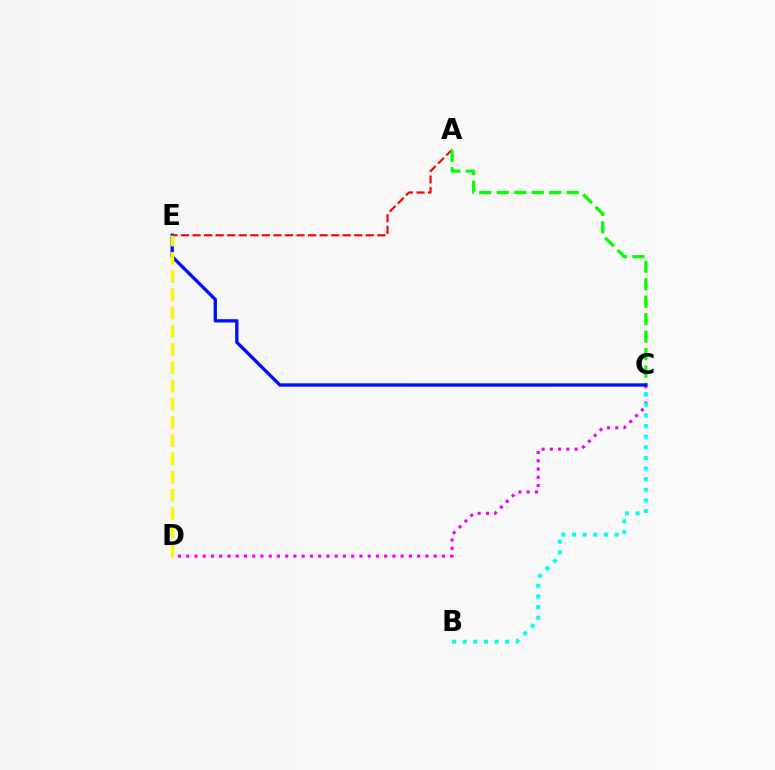{('C', 'D'): [{'color': '#ee00ff', 'line_style': 'dotted', 'thickness': 2.24}], ('A', 'E'): [{'color': '#ff0000', 'line_style': 'dashed', 'thickness': 1.57}], ('B', 'C'): [{'color': '#00fff6', 'line_style': 'dotted', 'thickness': 2.88}], ('A', 'C'): [{'color': '#08ff00', 'line_style': 'dashed', 'thickness': 2.37}], ('C', 'E'): [{'color': '#0010ff', 'line_style': 'solid', 'thickness': 2.39}], ('D', 'E'): [{'color': '#fcf500', 'line_style': 'dashed', 'thickness': 2.48}]}